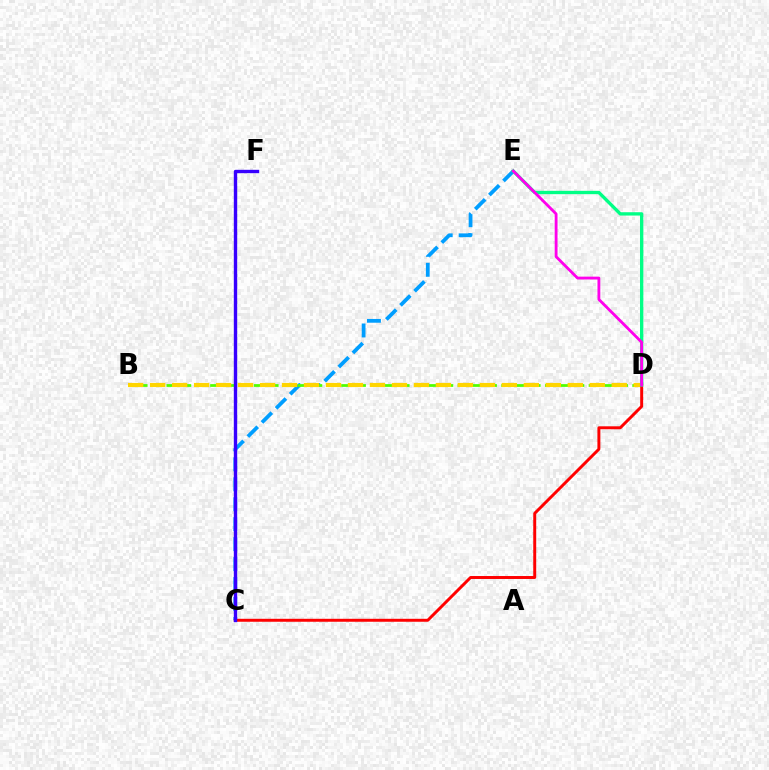{('C', 'E'): [{'color': '#009eff', 'line_style': 'dashed', 'thickness': 2.71}], ('B', 'D'): [{'color': '#4fff00', 'line_style': 'dashed', 'thickness': 1.98}, {'color': '#ffd500', 'line_style': 'dashed', 'thickness': 2.99}], ('C', 'D'): [{'color': '#ff0000', 'line_style': 'solid', 'thickness': 2.13}], ('C', 'F'): [{'color': '#3700ff', 'line_style': 'solid', 'thickness': 2.44}], ('D', 'E'): [{'color': '#00ff86', 'line_style': 'solid', 'thickness': 2.4}, {'color': '#ff00ed', 'line_style': 'solid', 'thickness': 2.04}]}